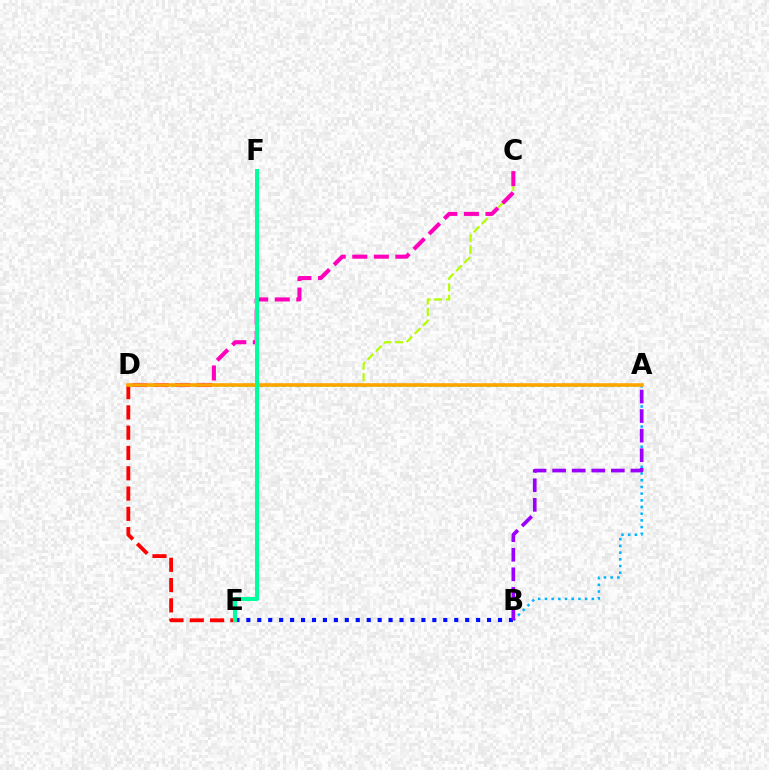{('B', 'E'): [{'color': '#0010ff', 'line_style': 'dotted', 'thickness': 2.97}], ('D', 'E'): [{'color': '#ff0000', 'line_style': 'dashed', 'thickness': 2.76}], ('C', 'D'): [{'color': '#b3ff00', 'line_style': 'dashed', 'thickness': 1.57}, {'color': '#ff00bd', 'line_style': 'dashed', 'thickness': 2.93}], ('A', 'D'): [{'color': '#08ff00', 'line_style': 'dotted', 'thickness': 1.99}, {'color': '#ffa500', 'line_style': 'solid', 'thickness': 2.59}], ('A', 'B'): [{'color': '#00b5ff', 'line_style': 'dotted', 'thickness': 1.82}, {'color': '#9b00ff', 'line_style': 'dashed', 'thickness': 2.66}], ('E', 'F'): [{'color': '#00ff9d', 'line_style': 'solid', 'thickness': 2.91}]}